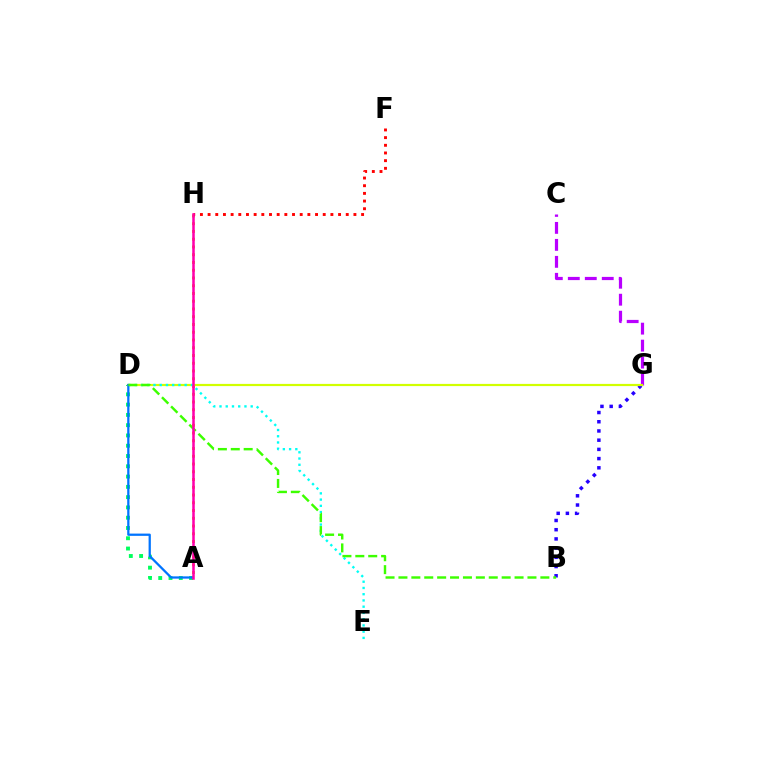{('C', 'G'): [{'color': '#b900ff', 'line_style': 'dashed', 'thickness': 2.31}], ('B', 'G'): [{'color': '#2500ff', 'line_style': 'dotted', 'thickness': 2.5}], ('A', 'H'): [{'color': '#ff9400', 'line_style': 'dotted', 'thickness': 2.11}, {'color': '#ff00ac', 'line_style': 'solid', 'thickness': 1.82}], ('A', 'D'): [{'color': '#00ff5c', 'line_style': 'dotted', 'thickness': 2.79}, {'color': '#0074ff', 'line_style': 'solid', 'thickness': 1.63}], ('D', 'G'): [{'color': '#d1ff00', 'line_style': 'solid', 'thickness': 1.59}], ('F', 'H'): [{'color': '#ff0000', 'line_style': 'dotted', 'thickness': 2.09}], ('D', 'E'): [{'color': '#00fff6', 'line_style': 'dotted', 'thickness': 1.7}], ('B', 'D'): [{'color': '#3dff00', 'line_style': 'dashed', 'thickness': 1.75}]}